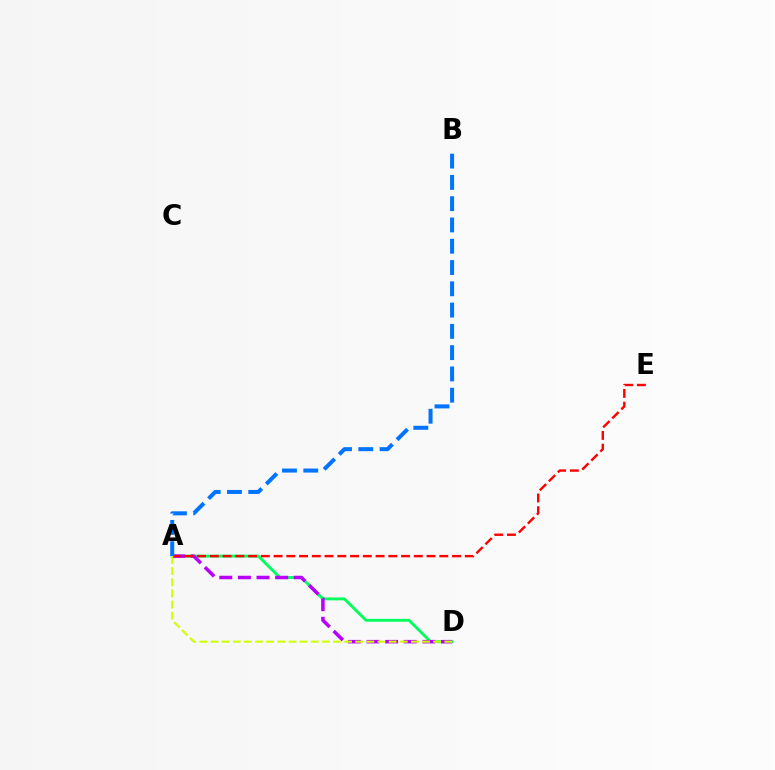{('A', 'D'): [{'color': '#00ff5c', 'line_style': 'solid', 'thickness': 2.07}, {'color': '#b900ff', 'line_style': 'dashed', 'thickness': 2.53}, {'color': '#d1ff00', 'line_style': 'dashed', 'thickness': 1.51}], ('A', 'E'): [{'color': '#ff0000', 'line_style': 'dashed', 'thickness': 1.73}], ('A', 'B'): [{'color': '#0074ff', 'line_style': 'dashed', 'thickness': 2.89}]}